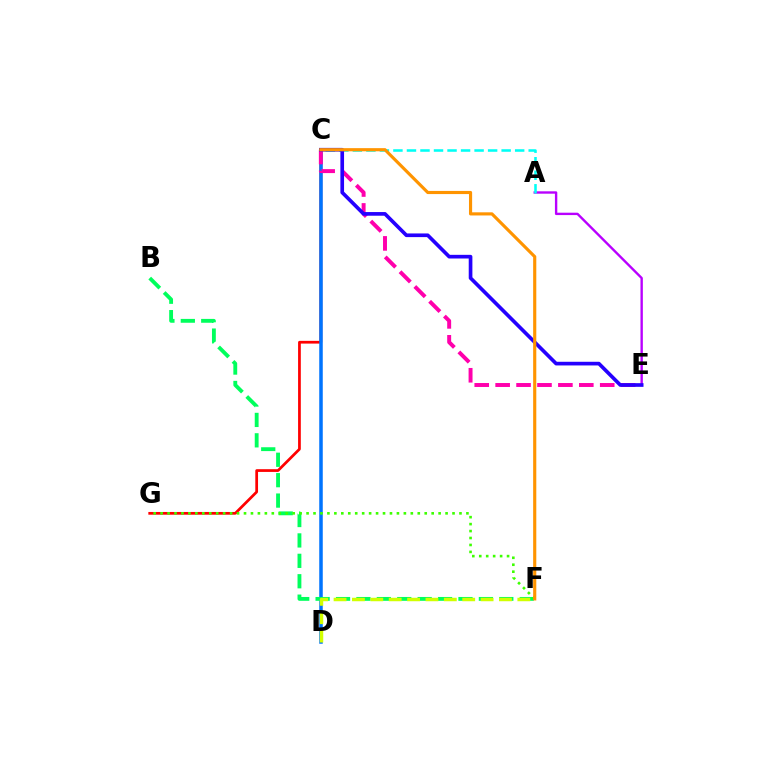{('C', 'G'): [{'color': '#ff0000', 'line_style': 'solid', 'thickness': 1.97}], ('C', 'D'): [{'color': '#0074ff', 'line_style': 'solid', 'thickness': 2.53}], ('A', 'E'): [{'color': '#b900ff', 'line_style': 'solid', 'thickness': 1.71}], ('C', 'E'): [{'color': '#ff00ac', 'line_style': 'dashed', 'thickness': 2.84}, {'color': '#2500ff', 'line_style': 'solid', 'thickness': 2.64}], ('B', 'F'): [{'color': '#00ff5c', 'line_style': 'dashed', 'thickness': 2.77}], ('A', 'C'): [{'color': '#00fff6', 'line_style': 'dashed', 'thickness': 1.84}], ('D', 'F'): [{'color': '#d1ff00', 'line_style': 'dashed', 'thickness': 2.5}], ('F', 'G'): [{'color': '#3dff00', 'line_style': 'dotted', 'thickness': 1.89}], ('C', 'F'): [{'color': '#ff9400', 'line_style': 'solid', 'thickness': 2.27}]}